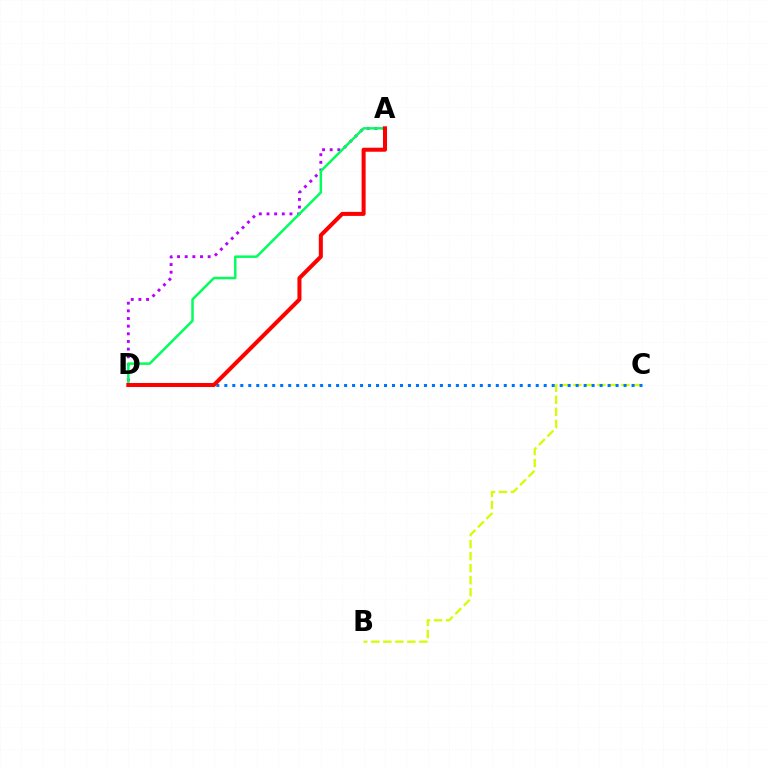{('B', 'C'): [{'color': '#d1ff00', 'line_style': 'dashed', 'thickness': 1.63}], ('C', 'D'): [{'color': '#0074ff', 'line_style': 'dotted', 'thickness': 2.17}], ('A', 'D'): [{'color': '#b900ff', 'line_style': 'dotted', 'thickness': 2.08}, {'color': '#00ff5c', 'line_style': 'solid', 'thickness': 1.79}, {'color': '#ff0000', 'line_style': 'solid', 'thickness': 2.9}]}